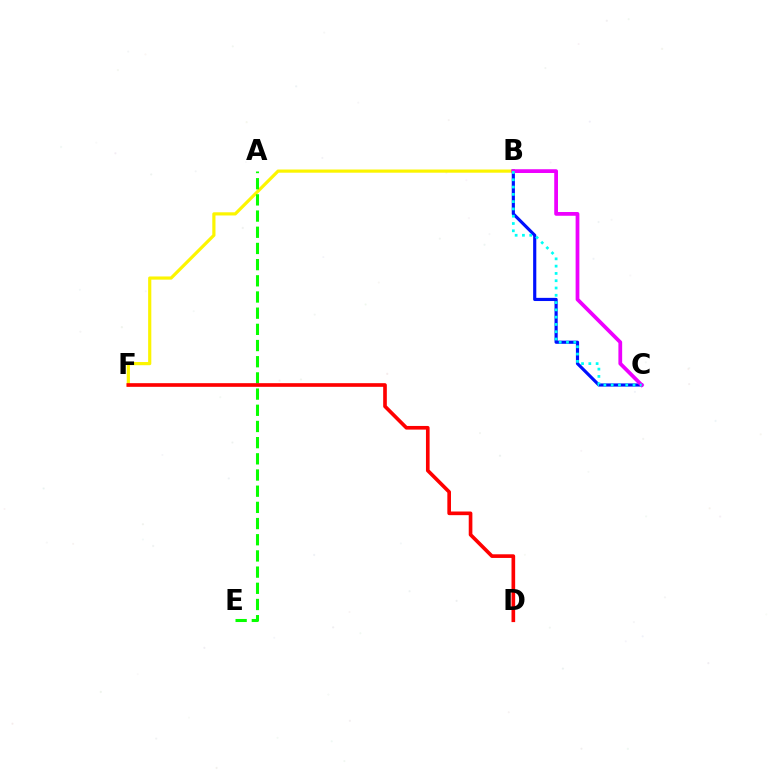{('B', 'F'): [{'color': '#fcf500', 'line_style': 'solid', 'thickness': 2.29}], ('A', 'E'): [{'color': '#08ff00', 'line_style': 'dashed', 'thickness': 2.2}], ('B', 'C'): [{'color': '#0010ff', 'line_style': 'solid', 'thickness': 2.28}, {'color': '#ee00ff', 'line_style': 'solid', 'thickness': 2.7}, {'color': '#00fff6', 'line_style': 'dotted', 'thickness': 1.98}], ('D', 'F'): [{'color': '#ff0000', 'line_style': 'solid', 'thickness': 2.63}]}